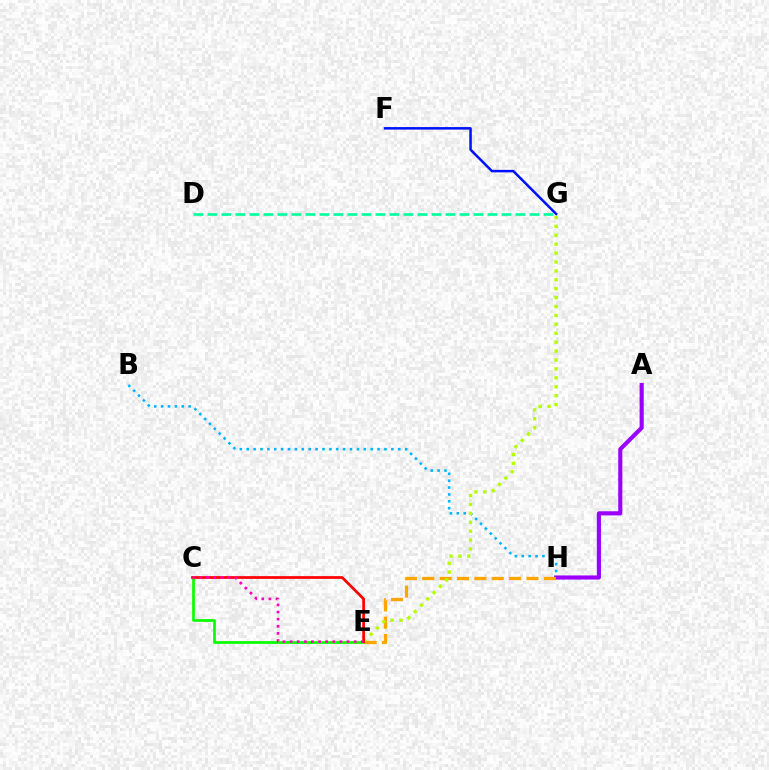{('B', 'H'): [{'color': '#00b5ff', 'line_style': 'dotted', 'thickness': 1.87}], ('C', 'E'): [{'color': '#08ff00', 'line_style': 'solid', 'thickness': 1.94}, {'color': '#ff0000', 'line_style': 'solid', 'thickness': 1.96}, {'color': '#ff00bd', 'line_style': 'dotted', 'thickness': 1.93}], ('A', 'H'): [{'color': '#9b00ff', 'line_style': 'solid', 'thickness': 2.97}], ('E', 'H'): [{'color': '#ffa500', 'line_style': 'dashed', 'thickness': 2.36}], ('E', 'G'): [{'color': '#b3ff00', 'line_style': 'dotted', 'thickness': 2.42}], ('F', 'G'): [{'color': '#0010ff', 'line_style': 'solid', 'thickness': 1.81}], ('D', 'G'): [{'color': '#00ff9d', 'line_style': 'dashed', 'thickness': 1.9}]}